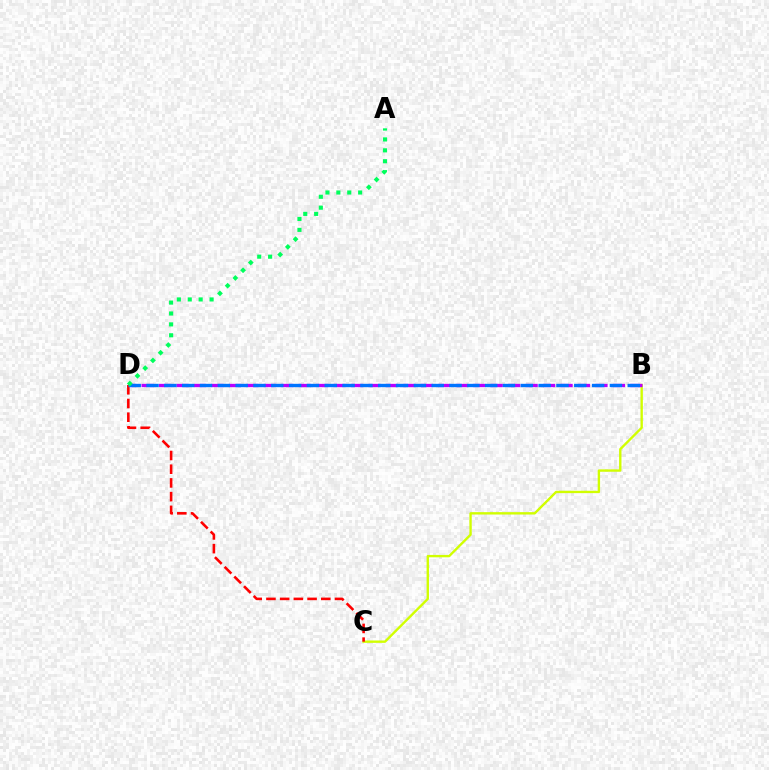{('B', 'C'): [{'color': '#d1ff00', 'line_style': 'solid', 'thickness': 1.71}], ('B', 'D'): [{'color': '#b900ff', 'line_style': 'dashed', 'thickness': 2.37}, {'color': '#0074ff', 'line_style': 'dashed', 'thickness': 2.42}], ('C', 'D'): [{'color': '#ff0000', 'line_style': 'dashed', 'thickness': 1.86}], ('A', 'D'): [{'color': '#00ff5c', 'line_style': 'dotted', 'thickness': 2.96}]}